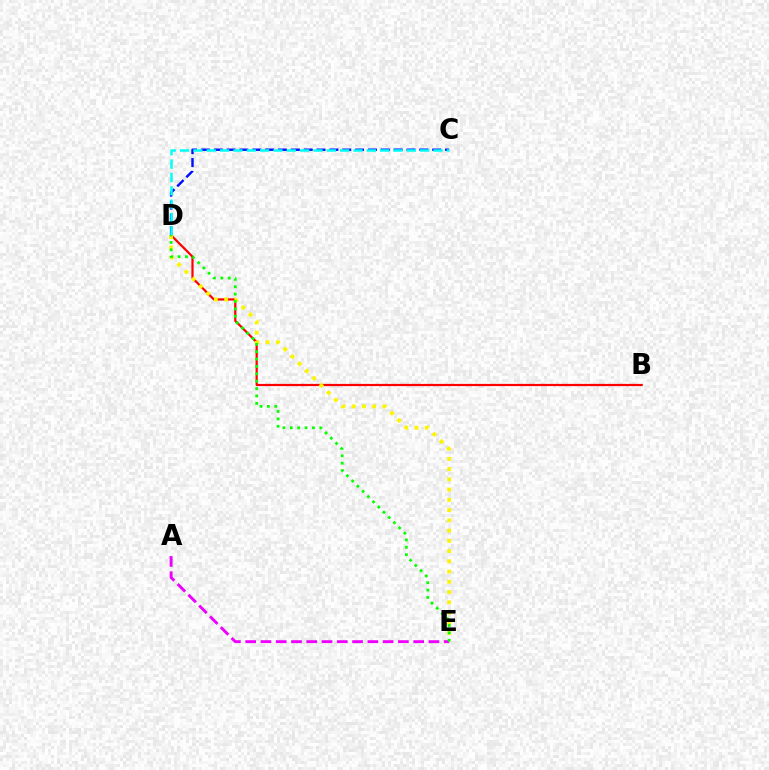{('C', 'D'): [{'color': '#0010ff', 'line_style': 'dashed', 'thickness': 1.75}, {'color': '#00fff6', 'line_style': 'dashed', 'thickness': 1.81}], ('B', 'D'): [{'color': '#ff0000', 'line_style': 'solid', 'thickness': 1.59}], ('D', 'E'): [{'color': '#fcf500', 'line_style': 'dotted', 'thickness': 2.78}, {'color': '#08ff00', 'line_style': 'dotted', 'thickness': 2.01}], ('A', 'E'): [{'color': '#ee00ff', 'line_style': 'dashed', 'thickness': 2.07}]}